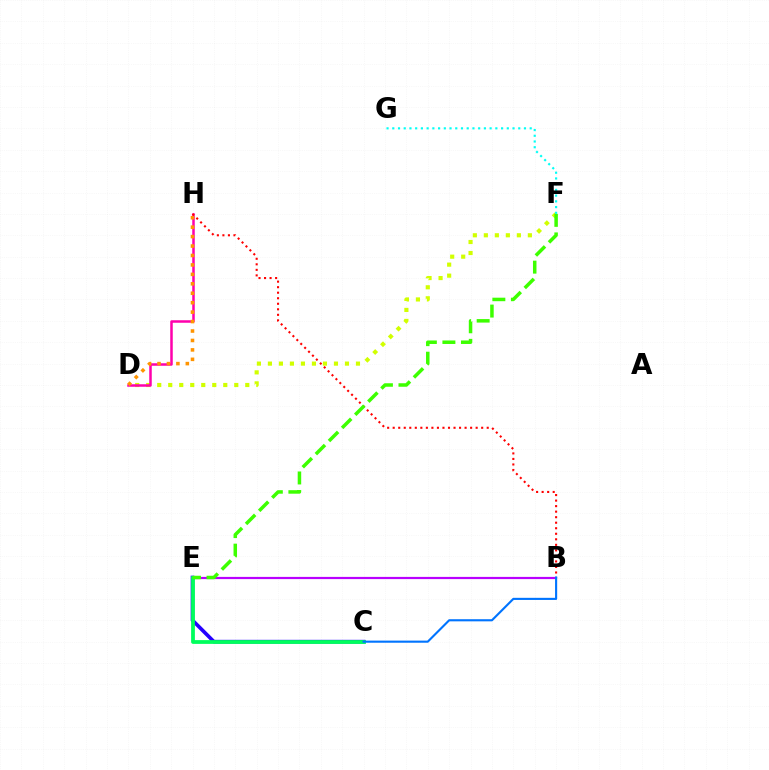{('B', 'E'): [{'color': '#b900ff', 'line_style': 'solid', 'thickness': 1.59}], ('D', 'F'): [{'color': '#d1ff00', 'line_style': 'dotted', 'thickness': 2.99}], ('D', 'H'): [{'color': '#ff00ac', 'line_style': 'solid', 'thickness': 1.8}, {'color': '#ff9400', 'line_style': 'dotted', 'thickness': 2.56}], ('F', 'G'): [{'color': '#00fff6', 'line_style': 'dotted', 'thickness': 1.56}], ('C', 'E'): [{'color': '#2500ff', 'line_style': 'solid', 'thickness': 2.64}, {'color': '#00ff5c', 'line_style': 'solid', 'thickness': 2.72}], ('B', 'H'): [{'color': '#ff0000', 'line_style': 'dotted', 'thickness': 1.5}], ('B', 'C'): [{'color': '#0074ff', 'line_style': 'solid', 'thickness': 1.53}], ('E', 'F'): [{'color': '#3dff00', 'line_style': 'dashed', 'thickness': 2.52}]}